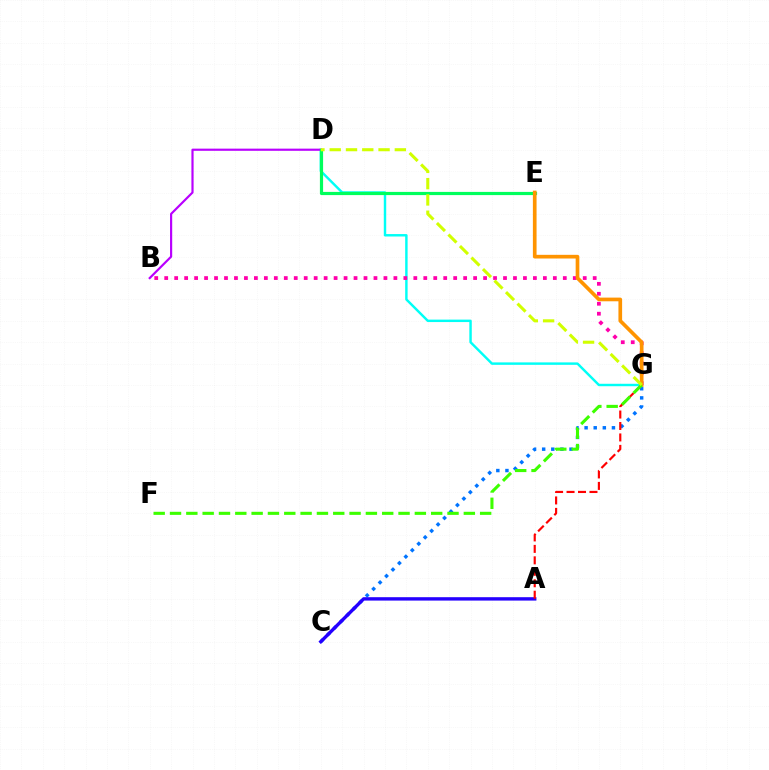{('D', 'G'): [{'color': '#00fff6', 'line_style': 'solid', 'thickness': 1.76}, {'color': '#d1ff00', 'line_style': 'dashed', 'thickness': 2.21}], ('B', 'D'): [{'color': '#b900ff', 'line_style': 'solid', 'thickness': 1.56}], ('D', 'E'): [{'color': '#00ff5c', 'line_style': 'solid', 'thickness': 2.3}], ('C', 'G'): [{'color': '#0074ff', 'line_style': 'dotted', 'thickness': 2.48}], ('A', 'C'): [{'color': '#2500ff', 'line_style': 'solid', 'thickness': 2.44}], ('B', 'G'): [{'color': '#ff00ac', 'line_style': 'dotted', 'thickness': 2.71}], ('A', 'G'): [{'color': '#ff0000', 'line_style': 'dashed', 'thickness': 1.56}], ('E', 'G'): [{'color': '#ff9400', 'line_style': 'solid', 'thickness': 2.65}], ('F', 'G'): [{'color': '#3dff00', 'line_style': 'dashed', 'thickness': 2.22}]}